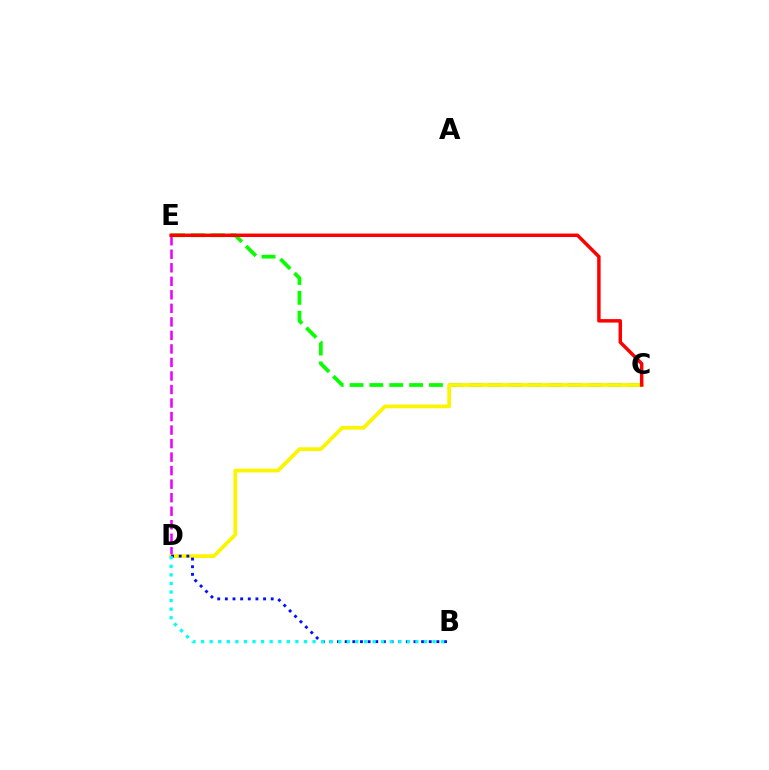{('C', 'E'): [{'color': '#08ff00', 'line_style': 'dashed', 'thickness': 2.7}, {'color': '#ff0000', 'line_style': 'solid', 'thickness': 2.49}], ('D', 'E'): [{'color': '#ee00ff', 'line_style': 'dashed', 'thickness': 1.84}], ('C', 'D'): [{'color': '#fcf500', 'line_style': 'solid', 'thickness': 2.7}], ('B', 'D'): [{'color': '#0010ff', 'line_style': 'dotted', 'thickness': 2.08}, {'color': '#00fff6', 'line_style': 'dotted', 'thickness': 2.33}]}